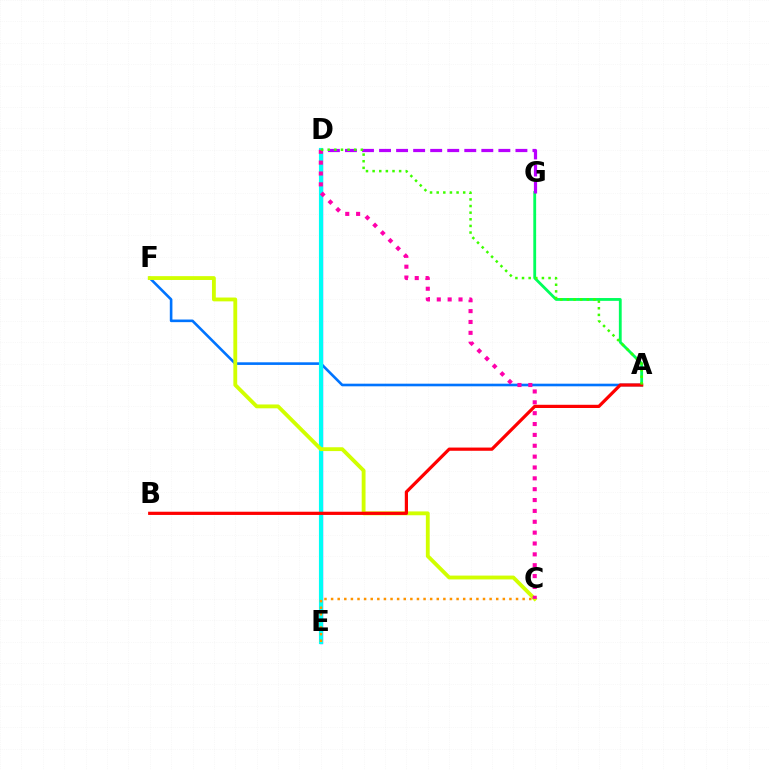{('A', 'G'): [{'color': '#00ff5c', 'line_style': 'solid', 'thickness': 2.03}], ('D', 'E'): [{'color': '#2500ff', 'line_style': 'solid', 'thickness': 2.34}, {'color': '#00fff6', 'line_style': 'solid', 'thickness': 2.97}], ('D', 'G'): [{'color': '#b900ff', 'line_style': 'dashed', 'thickness': 2.32}], ('A', 'F'): [{'color': '#0074ff', 'line_style': 'solid', 'thickness': 1.89}], ('C', 'F'): [{'color': '#d1ff00', 'line_style': 'solid', 'thickness': 2.76}], ('C', 'D'): [{'color': '#ff00ac', 'line_style': 'dotted', 'thickness': 2.95}], ('C', 'E'): [{'color': '#ff9400', 'line_style': 'dotted', 'thickness': 1.79}], ('A', 'B'): [{'color': '#ff0000', 'line_style': 'solid', 'thickness': 2.31}], ('A', 'D'): [{'color': '#3dff00', 'line_style': 'dotted', 'thickness': 1.8}]}